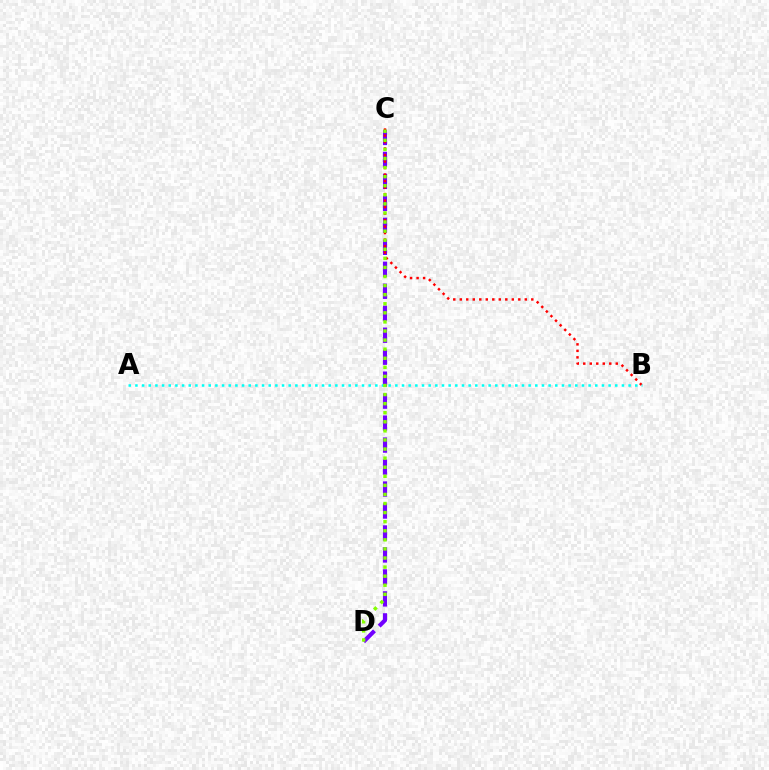{('C', 'D'): [{'color': '#7200ff', 'line_style': 'dashed', 'thickness': 2.99}, {'color': '#84ff00', 'line_style': 'dotted', 'thickness': 2.47}], ('B', 'C'): [{'color': '#ff0000', 'line_style': 'dotted', 'thickness': 1.77}], ('A', 'B'): [{'color': '#00fff6', 'line_style': 'dotted', 'thickness': 1.81}]}